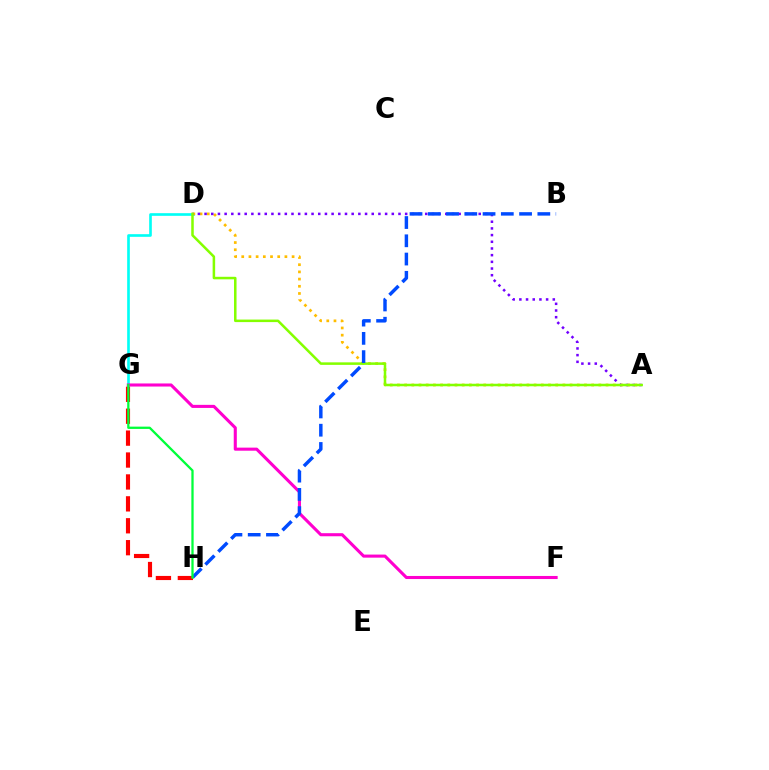{('D', 'G'): [{'color': '#00fff6', 'line_style': 'solid', 'thickness': 1.91}], ('A', 'D'): [{'color': '#ffbd00', 'line_style': 'dotted', 'thickness': 1.95}, {'color': '#7200ff', 'line_style': 'dotted', 'thickness': 1.82}, {'color': '#84ff00', 'line_style': 'solid', 'thickness': 1.82}], ('G', 'H'): [{'color': '#ff0000', 'line_style': 'dashed', 'thickness': 2.98}, {'color': '#00ff39', 'line_style': 'solid', 'thickness': 1.65}], ('F', 'G'): [{'color': '#ff00cf', 'line_style': 'solid', 'thickness': 2.22}], ('B', 'H'): [{'color': '#004bff', 'line_style': 'dashed', 'thickness': 2.48}]}